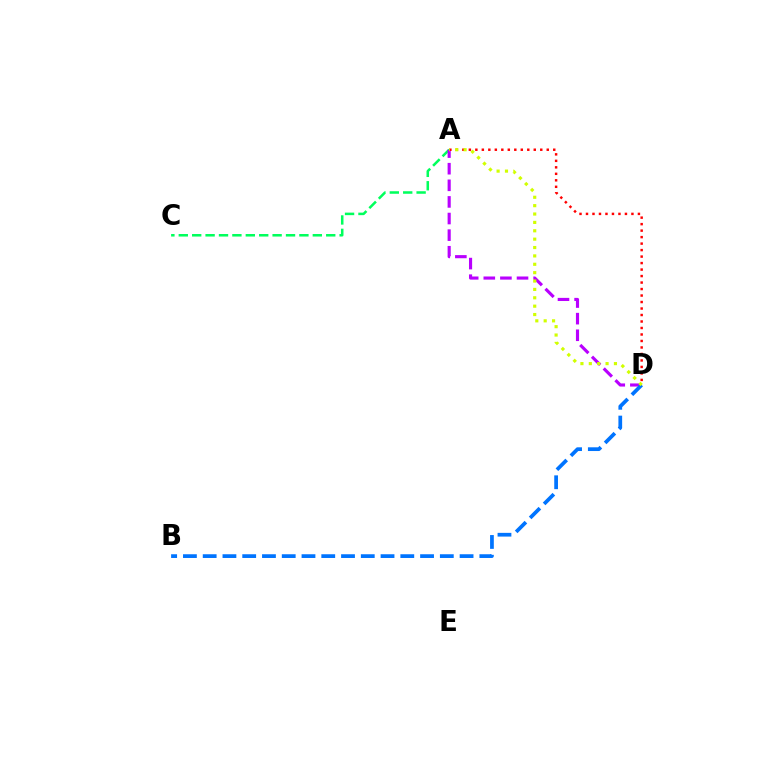{('A', 'C'): [{'color': '#00ff5c', 'line_style': 'dashed', 'thickness': 1.82}], ('A', 'D'): [{'color': '#b900ff', 'line_style': 'dashed', 'thickness': 2.26}, {'color': '#ff0000', 'line_style': 'dotted', 'thickness': 1.76}, {'color': '#d1ff00', 'line_style': 'dotted', 'thickness': 2.28}], ('B', 'D'): [{'color': '#0074ff', 'line_style': 'dashed', 'thickness': 2.68}]}